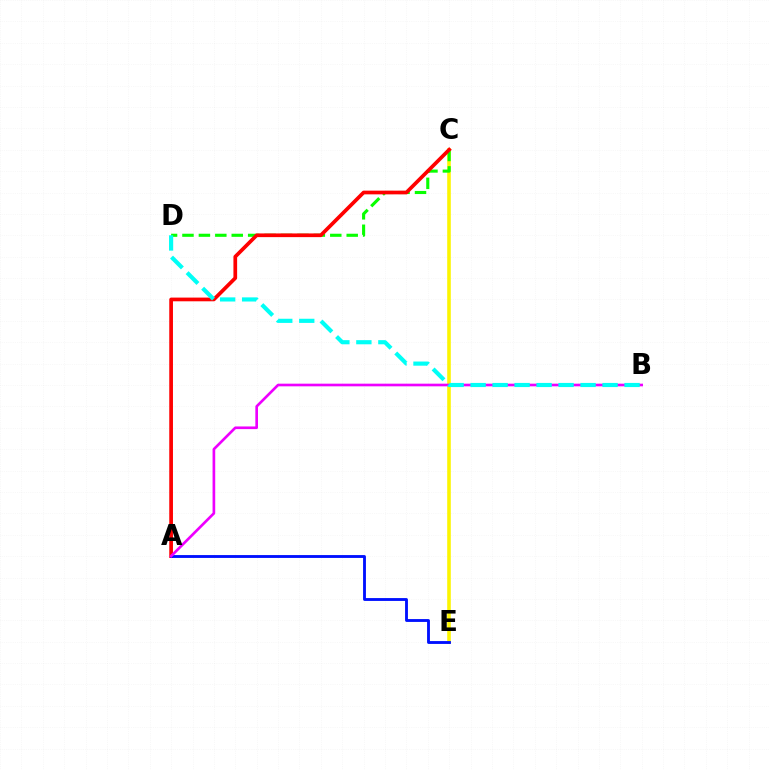{('C', 'E'): [{'color': '#fcf500', 'line_style': 'solid', 'thickness': 2.58}], ('C', 'D'): [{'color': '#08ff00', 'line_style': 'dashed', 'thickness': 2.23}], ('A', 'C'): [{'color': '#ff0000', 'line_style': 'solid', 'thickness': 2.67}], ('A', 'E'): [{'color': '#0010ff', 'line_style': 'solid', 'thickness': 2.05}], ('A', 'B'): [{'color': '#ee00ff', 'line_style': 'solid', 'thickness': 1.91}], ('B', 'D'): [{'color': '#00fff6', 'line_style': 'dashed', 'thickness': 2.99}]}